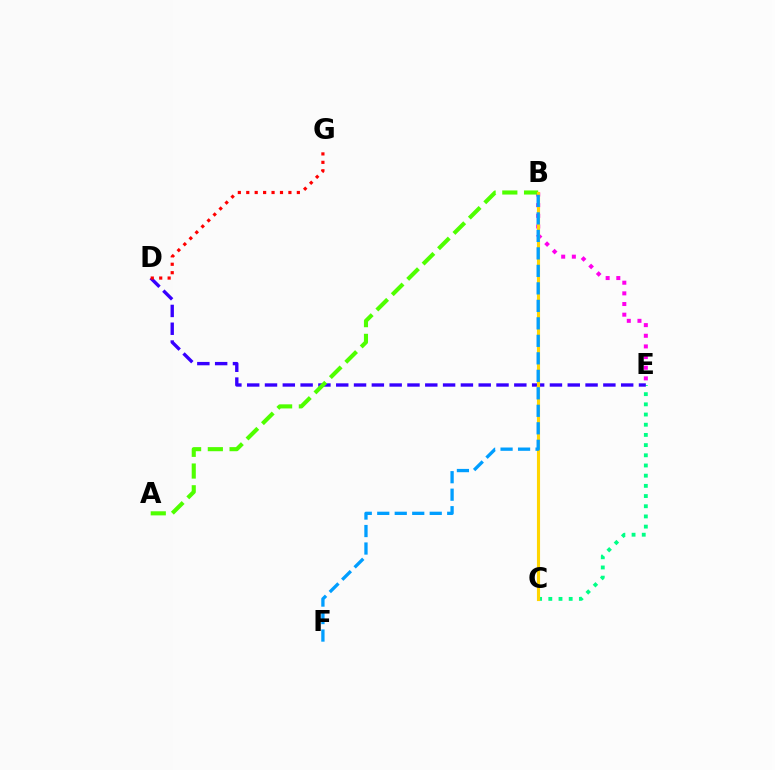{('C', 'E'): [{'color': '#00ff86', 'line_style': 'dotted', 'thickness': 2.77}], ('B', 'E'): [{'color': '#ff00ed', 'line_style': 'dotted', 'thickness': 2.89}], ('D', 'E'): [{'color': '#3700ff', 'line_style': 'dashed', 'thickness': 2.42}], ('A', 'B'): [{'color': '#4fff00', 'line_style': 'dashed', 'thickness': 2.95}], ('D', 'G'): [{'color': '#ff0000', 'line_style': 'dotted', 'thickness': 2.29}], ('B', 'C'): [{'color': '#ffd500', 'line_style': 'solid', 'thickness': 2.25}], ('B', 'F'): [{'color': '#009eff', 'line_style': 'dashed', 'thickness': 2.38}]}